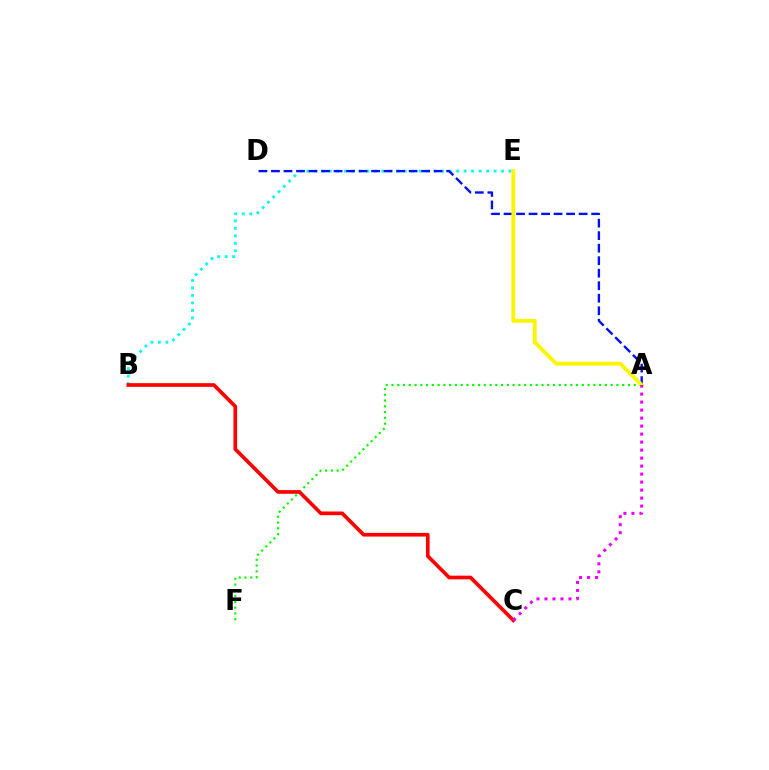{('B', 'E'): [{'color': '#00fff6', 'line_style': 'dotted', 'thickness': 2.03}], ('A', 'D'): [{'color': '#0010ff', 'line_style': 'dashed', 'thickness': 1.7}], ('A', 'F'): [{'color': '#08ff00', 'line_style': 'dotted', 'thickness': 1.57}], ('A', 'E'): [{'color': '#fcf500', 'line_style': 'solid', 'thickness': 2.79}], ('B', 'C'): [{'color': '#ff0000', 'line_style': 'solid', 'thickness': 2.65}], ('A', 'C'): [{'color': '#ee00ff', 'line_style': 'dotted', 'thickness': 2.17}]}